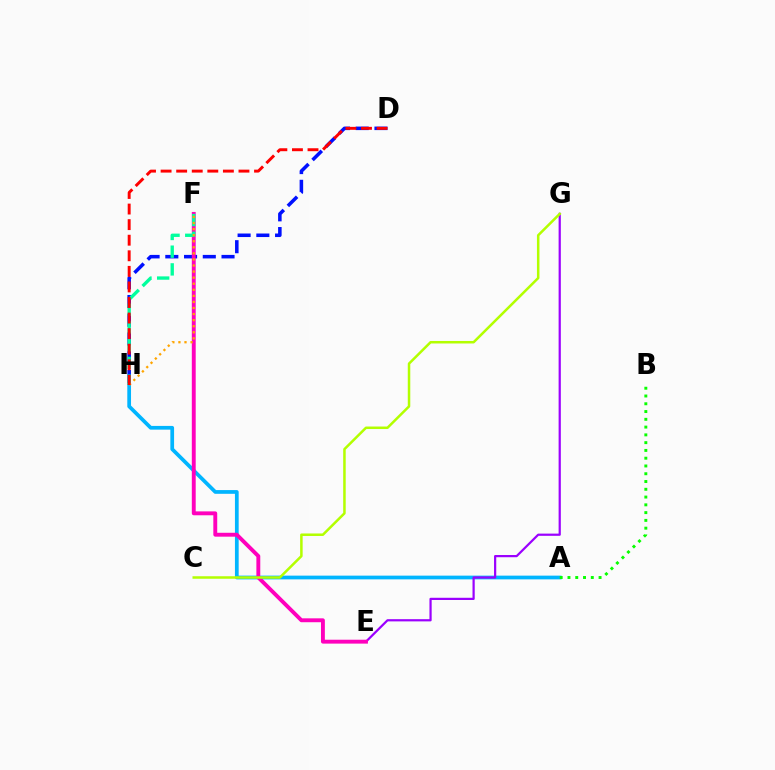{('D', 'H'): [{'color': '#0010ff', 'line_style': 'dashed', 'thickness': 2.55}, {'color': '#ff0000', 'line_style': 'dashed', 'thickness': 2.12}], ('A', 'H'): [{'color': '#00b5ff', 'line_style': 'solid', 'thickness': 2.68}], ('E', 'G'): [{'color': '#9b00ff', 'line_style': 'solid', 'thickness': 1.59}], ('E', 'F'): [{'color': '#ff00bd', 'line_style': 'solid', 'thickness': 2.8}], ('C', 'G'): [{'color': '#b3ff00', 'line_style': 'solid', 'thickness': 1.81}], ('F', 'H'): [{'color': '#00ff9d', 'line_style': 'dashed', 'thickness': 2.41}, {'color': '#ffa500', 'line_style': 'dotted', 'thickness': 1.65}], ('A', 'B'): [{'color': '#08ff00', 'line_style': 'dotted', 'thickness': 2.11}]}